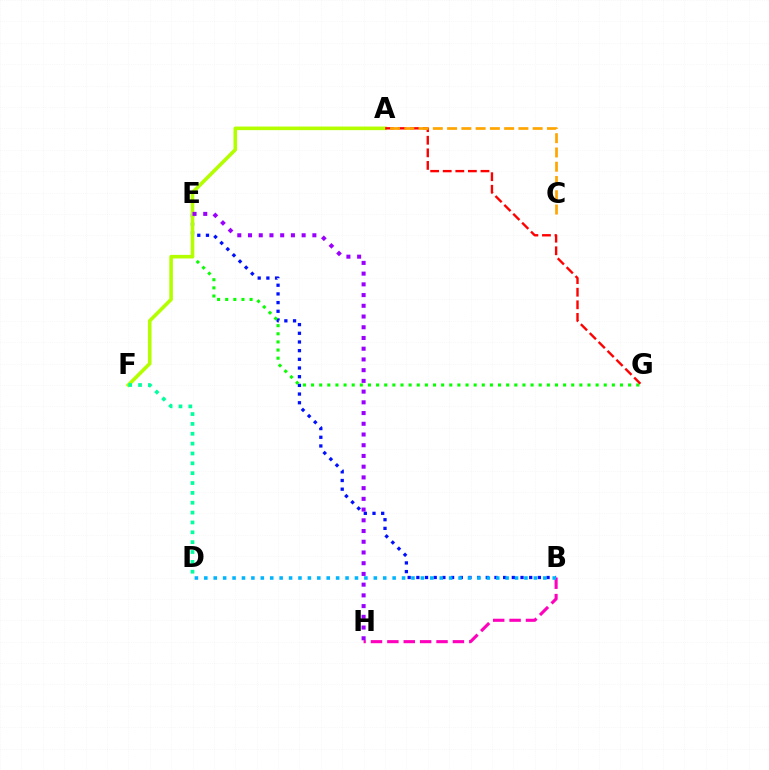{('B', 'H'): [{'color': '#ff00bd', 'line_style': 'dashed', 'thickness': 2.23}], ('B', 'E'): [{'color': '#0010ff', 'line_style': 'dotted', 'thickness': 2.36}], ('E', 'G'): [{'color': '#08ff00', 'line_style': 'dotted', 'thickness': 2.21}], ('B', 'D'): [{'color': '#00b5ff', 'line_style': 'dotted', 'thickness': 2.56}], ('A', 'F'): [{'color': '#b3ff00', 'line_style': 'solid', 'thickness': 2.58}], ('D', 'F'): [{'color': '#00ff9d', 'line_style': 'dotted', 'thickness': 2.68}], ('E', 'H'): [{'color': '#9b00ff', 'line_style': 'dotted', 'thickness': 2.91}], ('A', 'G'): [{'color': '#ff0000', 'line_style': 'dashed', 'thickness': 1.71}], ('A', 'C'): [{'color': '#ffa500', 'line_style': 'dashed', 'thickness': 1.94}]}